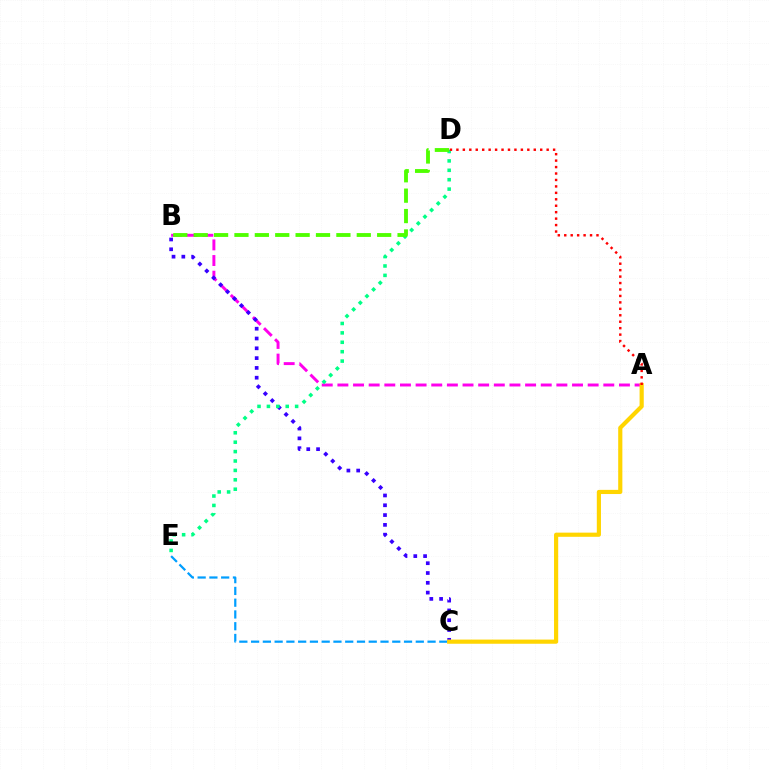{('A', 'B'): [{'color': '#ff00ed', 'line_style': 'dashed', 'thickness': 2.12}], ('B', 'C'): [{'color': '#3700ff', 'line_style': 'dotted', 'thickness': 2.66}], ('D', 'E'): [{'color': '#00ff86', 'line_style': 'dotted', 'thickness': 2.55}], ('C', 'E'): [{'color': '#009eff', 'line_style': 'dashed', 'thickness': 1.6}], ('A', 'C'): [{'color': '#ffd500', 'line_style': 'solid', 'thickness': 3.0}], ('A', 'D'): [{'color': '#ff0000', 'line_style': 'dotted', 'thickness': 1.75}], ('B', 'D'): [{'color': '#4fff00', 'line_style': 'dashed', 'thickness': 2.77}]}